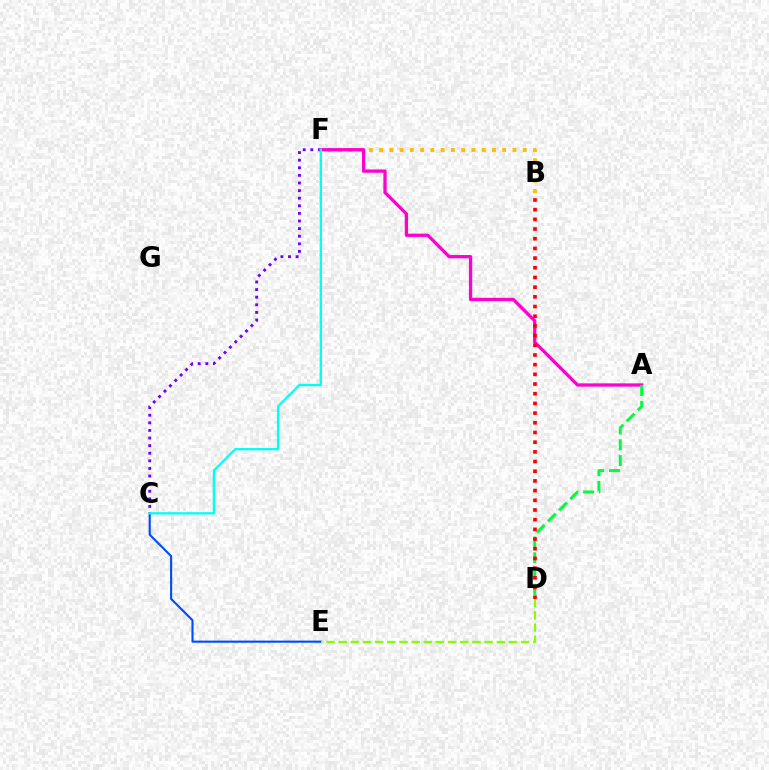{('B', 'F'): [{'color': '#ffbd00', 'line_style': 'dotted', 'thickness': 2.79}], ('C', 'F'): [{'color': '#7200ff', 'line_style': 'dotted', 'thickness': 2.07}, {'color': '#00fff6', 'line_style': 'solid', 'thickness': 1.64}], ('C', 'E'): [{'color': '#004bff', 'line_style': 'solid', 'thickness': 1.52}], ('A', 'F'): [{'color': '#ff00cf', 'line_style': 'solid', 'thickness': 2.36}], ('A', 'D'): [{'color': '#00ff39', 'line_style': 'dashed', 'thickness': 2.14}], ('B', 'D'): [{'color': '#ff0000', 'line_style': 'dotted', 'thickness': 2.63}], ('D', 'E'): [{'color': '#84ff00', 'line_style': 'dashed', 'thickness': 1.65}]}